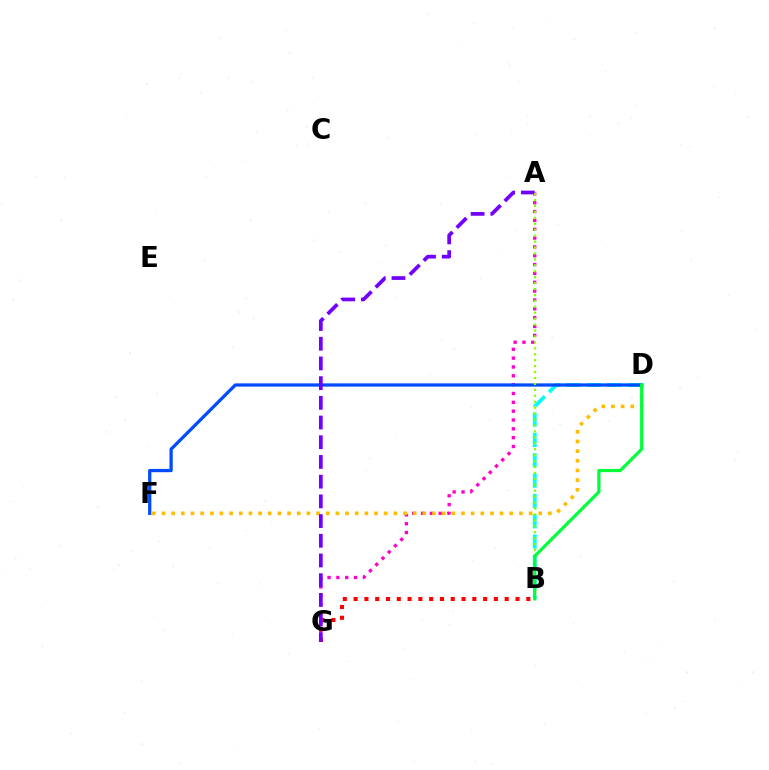{('A', 'G'): [{'color': '#ff00cf', 'line_style': 'dotted', 'thickness': 2.4}, {'color': '#7200ff', 'line_style': 'dashed', 'thickness': 2.68}], ('B', 'D'): [{'color': '#00fff6', 'line_style': 'dashed', 'thickness': 2.76}, {'color': '#00ff39', 'line_style': 'solid', 'thickness': 2.3}], ('D', 'F'): [{'color': '#ffbd00', 'line_style': 'dotted', 'thickness': 2.62}, {'color': '#004bff', 'line_style': 'solid', 'thickness': 2.34}], ('B', 'G'): [{'color': '#ff0000', 'line_style': 'dotted', 'thickness': 2.93}], ('A', 'B'): [{'color': '#84ff00', 'line_style': 'dotted', 'thickness': 1.61}]}